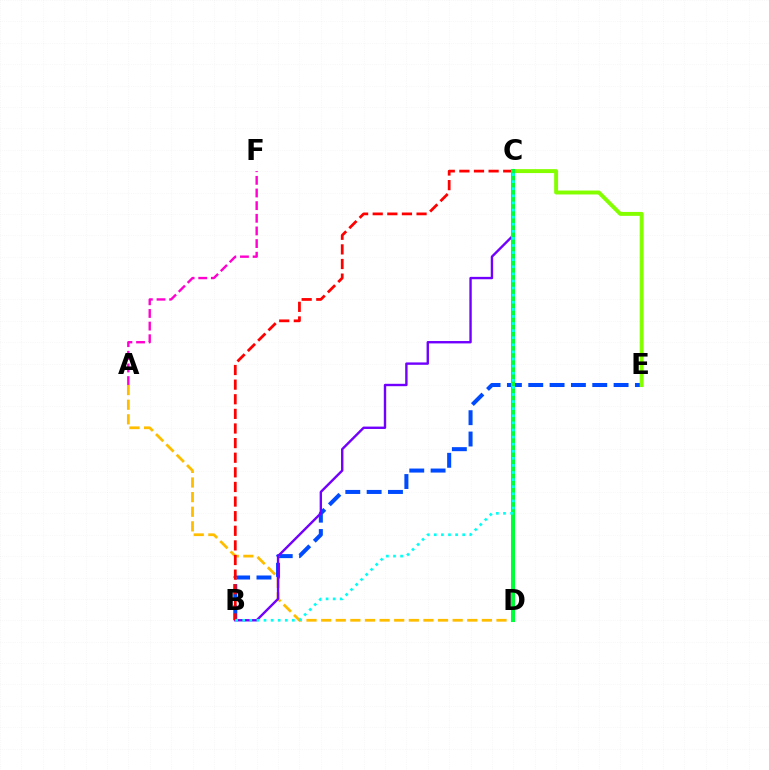{('B', 'E'): [{'color': '#004bff', 'line_style': 'dashed', 'thickness': 2.9}], ('A', 'D'): [{'color': '#ffbd00', 'line_style': 'dashed', 'thickness': 1.99}], ('C', 'E'): [{'color': '#84ff00', 'line_style': 'solid', 'thickness': 2.83}], ('B', 'C'): [{'color': '#7200ff', 'line_style': 'solid', 'thickness': 1.72}, {'color': '#ff0000', 'line_style': 'dashed', 'thickness': 1.99}, {'color': '#00fff6', 'line_style': 'dotted', 'thickness': 1.93}], ('A', 'F'): [{'color': '#ff00cf', 'line_style': 'dashed', 'thickness': 1.72}], ('C', 'D'): [{'color': '#00ff39', 'line_style': 'solid', 'thickness': 2.93}]}